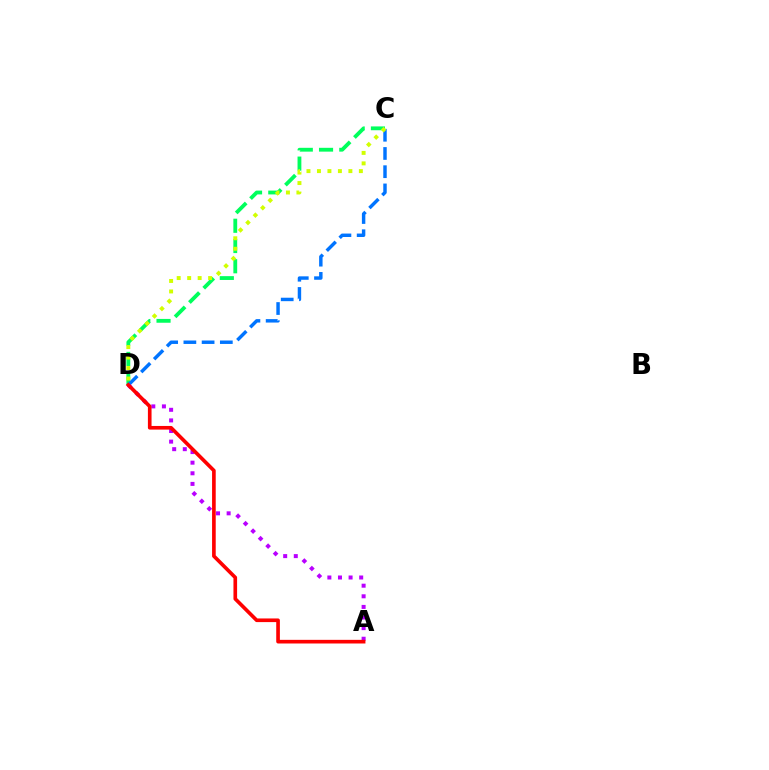{('C', 'D'): [{'color': '#00ff5c', 'line_style': 'dashed', 'thickness': 2.75}, {'color': '#0074ff', 'line_style': 'dashed', 'thickness': 2.48}, {'color': '#d1ff00', 'line_style': 'dotted', 'thickness': 2.85}], ('A', 'D'): [{'color': '#b900ff', 'line_style': 'dotted', 'thickness': 2.88}, {'color': '#ff0000', 'line_style': 'solid', 'thickness': 2.63}]}